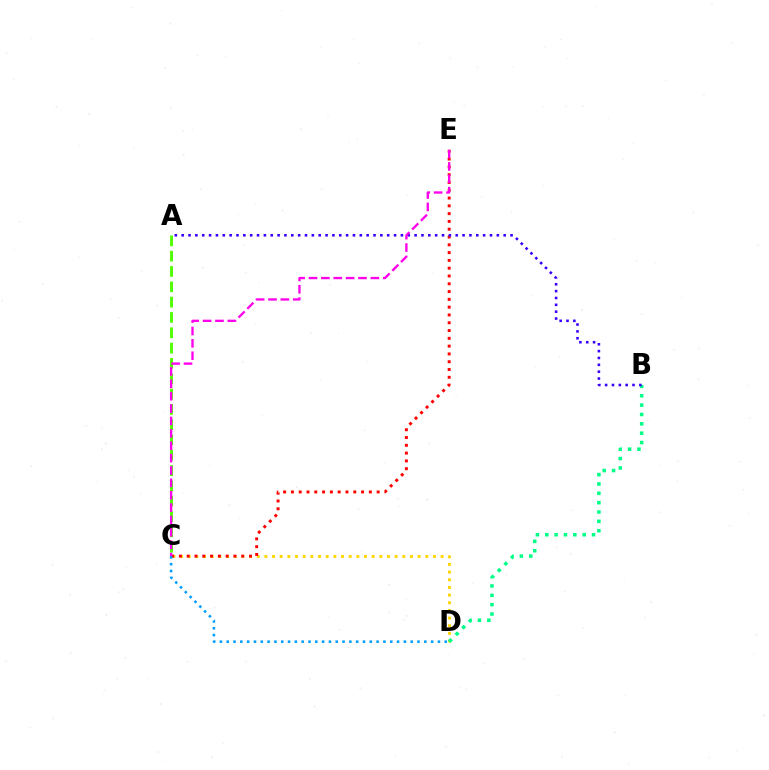{('C', 'D'): [{'color': '#ffd500', 'line_style': 'dotted', 'thickness': 2.08}, {'color': '#009eff', 'line_style': 'dotted', 'thickness': 1.85}], ('C', 'E'): [{'color': '#ff0000', 'line_style': 'dotted', 'thickness': 2.12}, {'color': '#ff00ed', 'line_style': 'dashed', 'thickness': 1.68}], ('B', 'D'): [{'color': '#00ff86', 'line_style': 'dotted', 'thickness': 2.54}], ('A', 'C'): [{'color': '#4fff00', 'line_style': 'dashed', 'thickness': 2.08}], ('A', 'B'): [{'color': '#3700ff', 'line_style': 'dotted', 'thickness': 1.86}]}